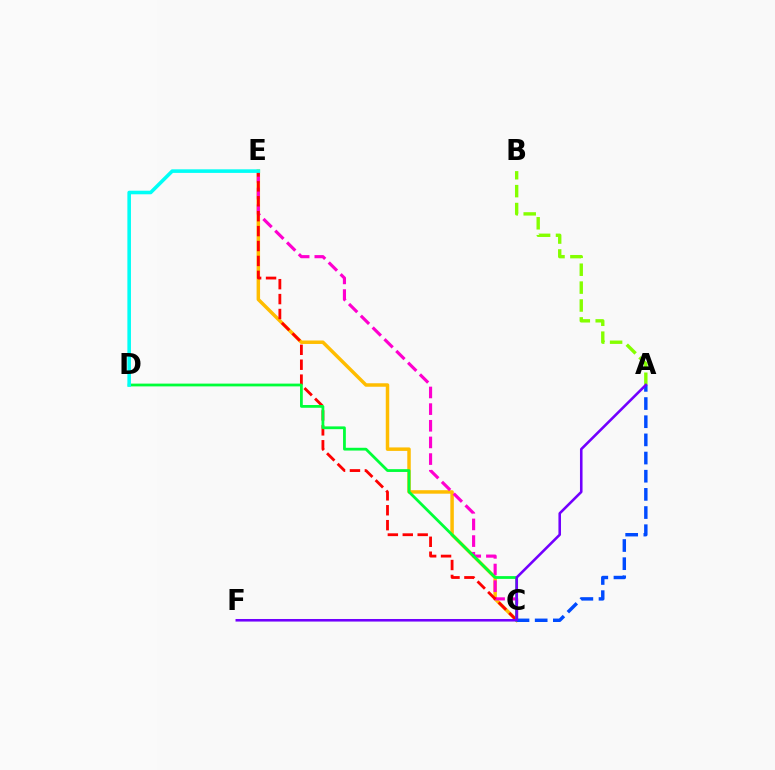{('C', 'E'): [{'color': '#ffbd00', 'line_style': 'solid', 'thickness': 2.5}, {'color': '#ff00cf', 'line_style': 'dashed', 'thickness': 2.26}, {'color': '#ff0000', 'line_style': 'dashed', 'thickness': 2.03}], ('C', 'D'): [{'color': '#00ff39', 'line_style': 'solid', 'thickness': 2.0}], ('A', 'C'): [{'color': '#004bff', 'line_style': 'dashed', 'thickness': 2.47}], ('A', 'B'): [{'color': '#84ff00', 'line_style': 'dashed', 'thickness': 2.43}], ('A', 'F'): [{'color': '#7200ff', 'line_style': 'solid', 'thickness': 1.85}], ('D', 'E'): [{'color': '#00fff6', 'line_style': 'solid', 'thickness': 2.58}]}